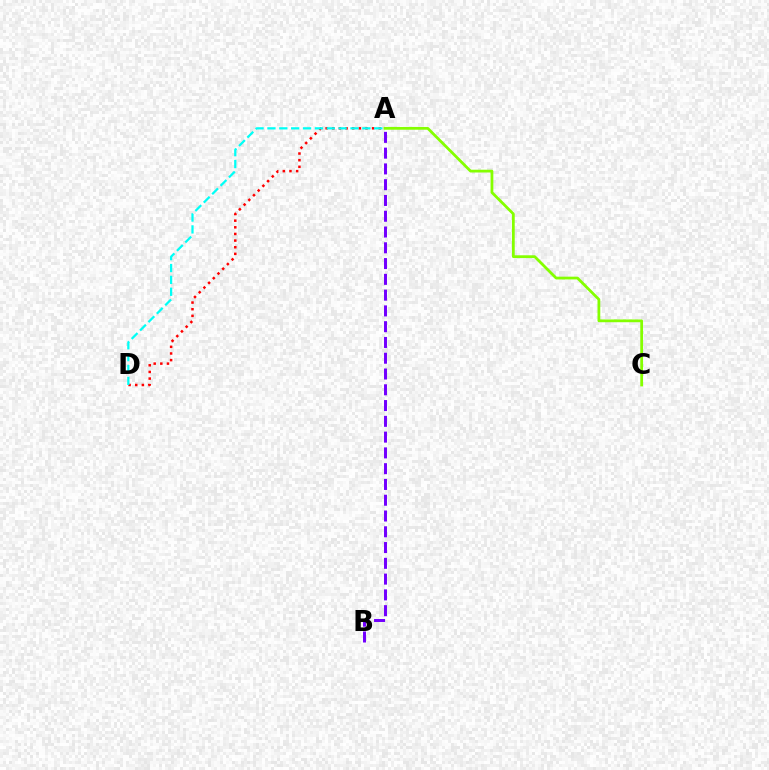{('A', 'C'): [{'color': '#84ff00', 'line_style': 'solid', 'thickness': 2.0}], ('A', 'D'): [{'color': '#ff0000', 'line_style': 'dotted', 'thickness': 1.8}, {'color': '#00fff6', 'line_style': 'dashed', 'thickness': 1.61}], ('A', 'B'): [{'color': '#7200ff', 'line_style': 'dashed', 'thickness': 2.14}]}